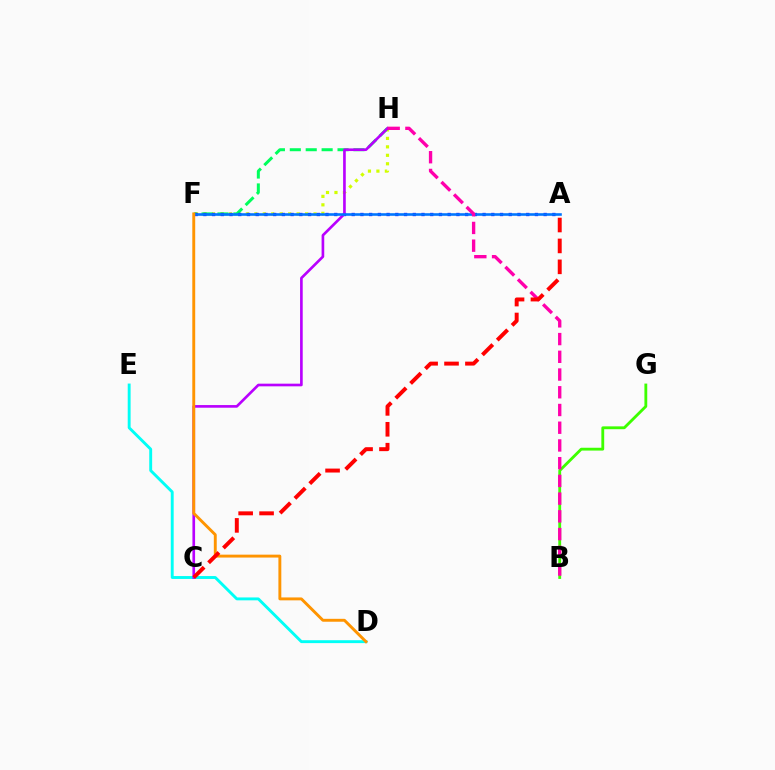{('F', 'H'): [{'color': '#d1ff00', 'line_style': 'dotted', 'thickness': 2.3}, {'color': '#00ff5c', 'line_style': 'dashed', 'thickness': 2.16}], ('D', 'E'): [{'color': '#00fff6', 'line_style': 'solid', 'thickness': 2.08}], ('B', 'G'): [{'color': '#3dff00', 'line_style': 'solid', 'thickness': 2.04}], ('A', 'F'): [{'color': '#2500ff', 'line_style': 'dotted', 'thickness': 2.37}, {'color': '#0074ff', 'line_style': 'solid', 'thickness': 1.87}], ('C', 'H'): [{'color': '#b900ff', 'line_style': 'solid', 'thickness': 1.91}], ('D', 'F'): [{'color': '#ff9400', 'line_style': 'solid', 'thickness': 2.09}], ('B', 'H'): [{'color': '#ff00ac', 'line_style': 'dashed', 'thickness': 2.41}], ('A', 'C'): [{'color': '#ff0000', 'line_style': 'dashed', 'thickness': 2.84}]}